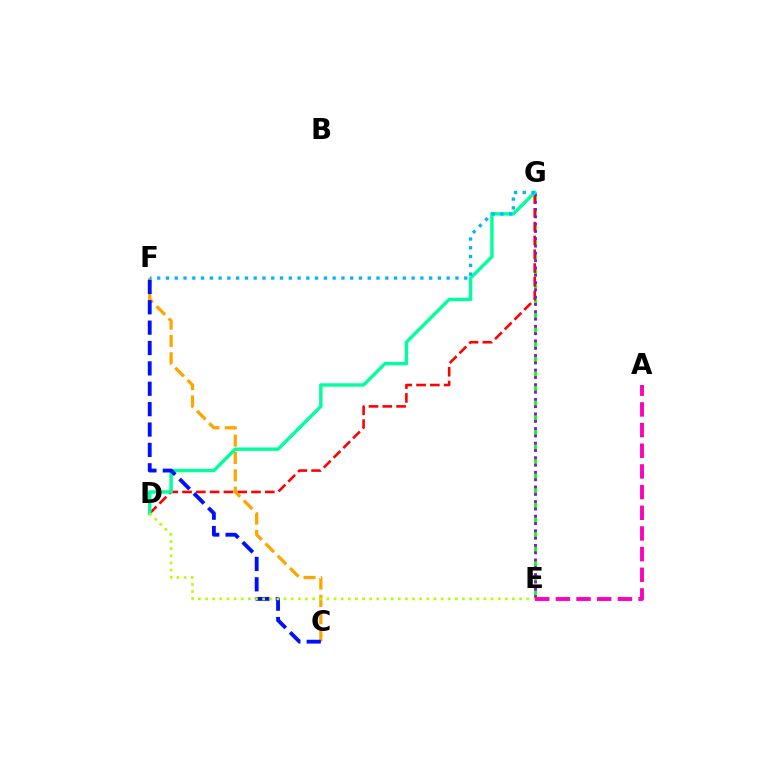{('E', 'G'): [{'color': '#08ff00', 'line_style': 'dashed', 'thickness': 1.98}, {'color': '#9b00ff', 'line_style': 'dotted', 'thickness': 1.98}], ('D', 'G'): [{'color': '#ff0000', 'line_style': 'dashed', 'thickness': 1.87}, {'color': '#00ff9d', 'line_style': 'solid', 'thickness': 2.46}], ('C', 'F'): [{'color': '#ffa500', 'line_style': 'dashed', 'thickness': 2.36}, {'color': '#0010ff', 'line_style': 'dashed', 'thickness': 2.77}], ('F', 'G'): [{'color': '#00b5ff', 'line_style': 'dotted', 'thickness': 2.38}], ('D', 'E'): [{'color': '#b3ff00', 'line_style': 'dotted', 'thickness': 1.94}], ('A', 'E'): [{'color': '#ff00bd', 'line_style': 'dashed', 'thickness': 2.81}]}